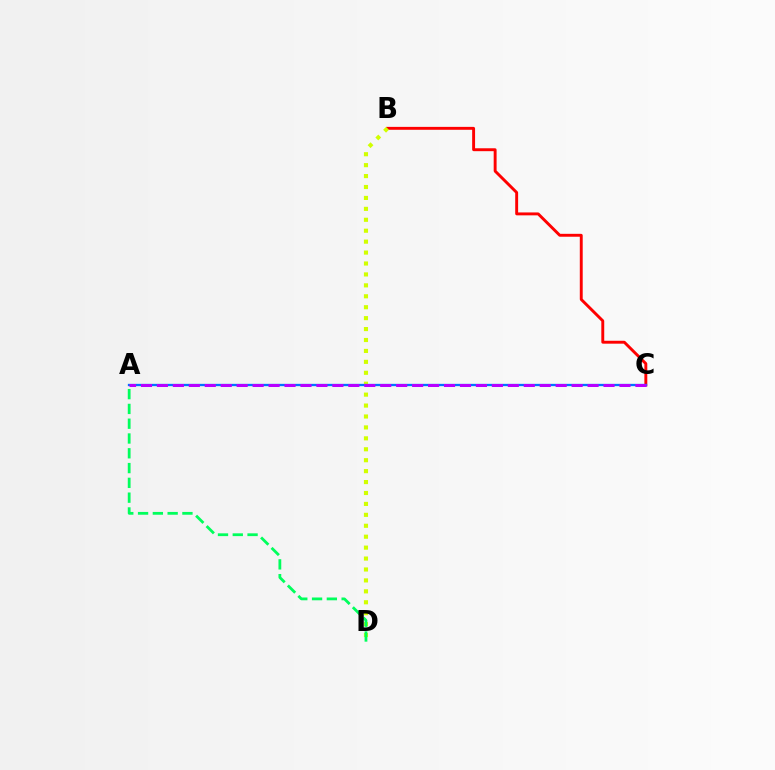{('B', 'C'): [{'color': '#ff0000', 'line_style': 'solid', 'thickness': 2.09}], ('B', 'D'): [{'color': '#d1ff00', 'line_style': 'dotted', 'thickness': 2.97}], ('A', 'D'): [{'color': '#00ff5c', 'line_style': 'dashed', 'thickness': 2.01}], ('A', 'C'): [{'color': '#0074ff', 'line_style': 'solid', 'thickness': 1.66}, {'color': '#b900ff', 'line_style': 'dashed', 'thickness': 2.17}]}